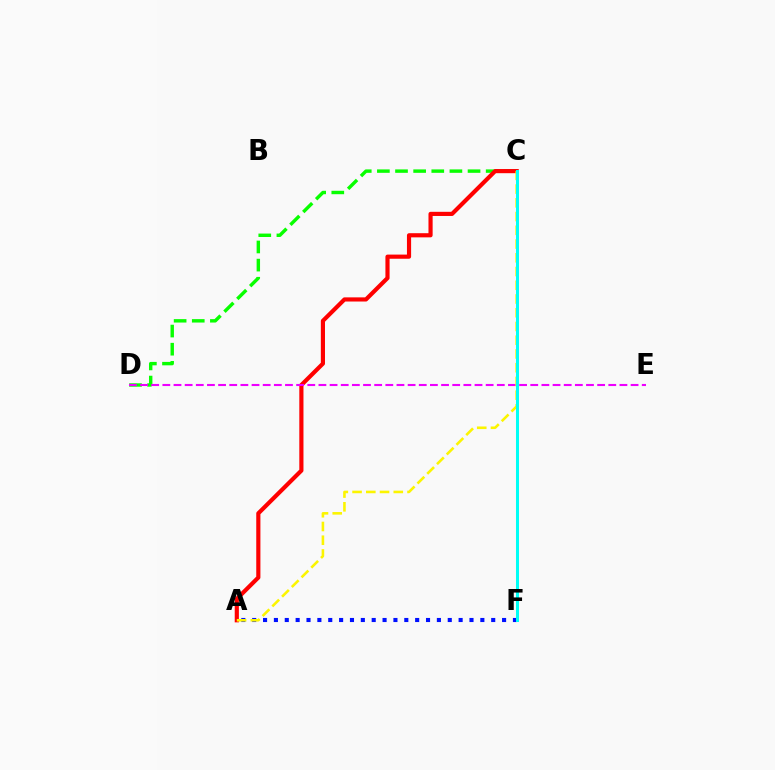{('A', 'F'): [{'color': '#0010ff', 'line_style': 'dotted', 'thickness': 2.95}], ('C', 'D'): [{'color': '#08ff00', 'line_style': 'dashed', 'thickness': 2.46}], ('A', 'C'): [{'color': '#ff0000', 'line_style': 'solid', 'thickness': 2.99}, {'color': '#fcf500', 'line_style': 'dashed', 'thickness': 1.87}], ('D', 'E'): [{'color': '#ee00ff', 'line_style': 'dashed', 'thickness': 1.51}], ('C', 'F'): [{'color': '#00fff6', 'line_style': 'solid', 'thickness': 2.17}]}